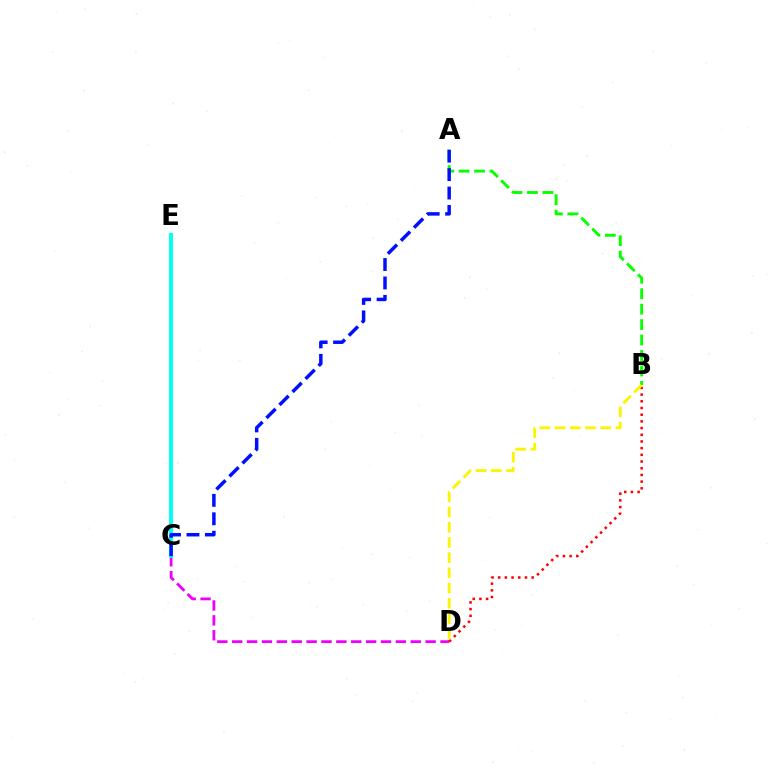{('A', 'B'): [{'color': '#08ff00', 'line_style': 'dashed', 'thickness': 2.1}], ('C', 'D'): [{'color': '#ee00ff', 'line_style': 'dashed', 'thickness': 2.02}], ('B', 'D'): [{'color': '#ff0000', 'line_style': 'dotted', 'thickness': 1.82}, {'color': '#fcf500', 'line_style': 'dashed', 'thickness': 2.07}], ('C', 'E'): [{'color': '#00fff6', 'line_style': 'solid', 'thickness': 2.81}], ('A', 'C'): [{'color': '#0010ff', 'line_style': 'dashed', 'thickness': 2.5}]}